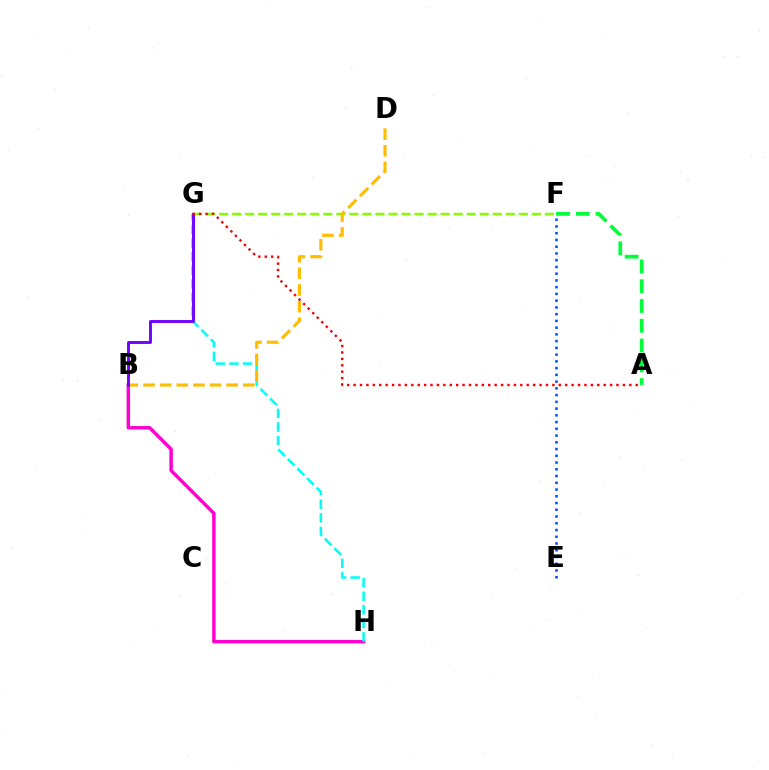{('B', 'H'): [{'color': '#ff00cf', 'line_style': 'solid', 'thickness': 2.49}], ('E', 'F'): [{'color': '#004bff', 'line_style': 'dotted', 'thickness': 1.83}], ('A', 'F'): [{'color': '#00ff39', 'line_style': 'dashed', 'thickness': 2.69}], ('F', 'G'): [{'color': '#84ff00', 'line_style': 'dashed', 'thickness': 1.77}], ('G', 'H'): [{'color': '#00fff6', 'line_style': 'dashed', 'thickness': 1.84}], ('B', 'D'): [{'color': '#ffbd00', 'line_style': 'dashed', 'thickness': 2.26}], ('B', 'G'): [{'color': '#7200ff', 'line_style': 'solid', 'thickness': 2.09}], ('A', 'G'): [{'color': '#ff0000', 'line_style': 'dotted', 'thickness': 1.74}]}